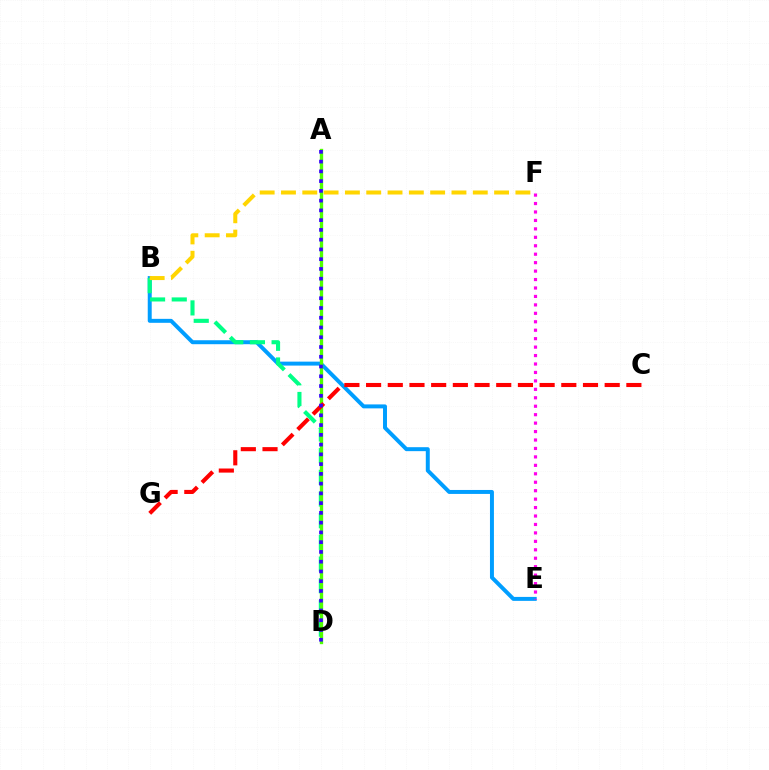{('B', 'E'): [{'color': '#009eff', 'line_style': 'solid', 'thickness': 2.85}], ('B', 'D'): [{'color': '#00ff86', 'line_style': 'dashed', 'thickness': 2.95}], ('B', 'F'): [{'color': '#ffd500', 'line_style': 'dashed', 'thickness': 2.9}], ('A', 'D'): [{'color': '#4fff00', 'line_style': 'solid', 'thickness': 2.4}, {'color': '#3700ff', 'line_style': 'dotted', 'thickness': 2.65}], ('C', 'G'): [{'color': '#ff0000', 'line_style': 'dashed', 'thickness': 2.95}], ('E', 'F'): [{'color': '#ff00ed', 'line_style': 'dotted', 'thickness': 2.29}]}